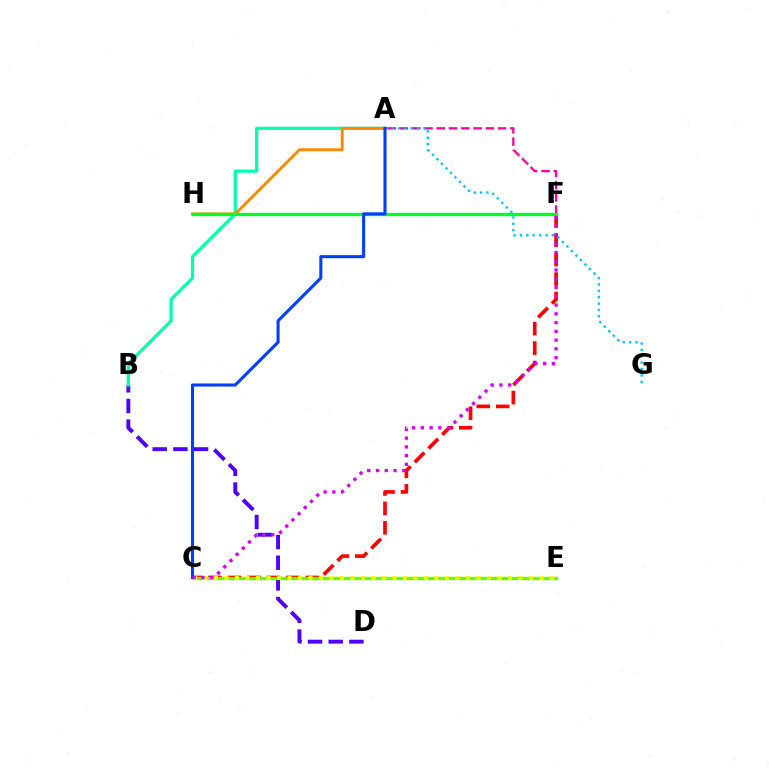{('A', 'F'): [{'color': '#ff00a0', 'line_style': 'dashed', 'thickness': 1.67}], ('B', 'D'): [{'color': '#4f00ff', 'line_style': 'dashed', 'thickness': 2.81}], ('C', 'F'): [{'color': '#ff0000', 'line_style': 'dashed', 'thickness': 2.64}, {'color': '#d600ff', 'line_style': 'dotted', 'thickness': 2.38}], ('C', 'E'): [{'color': '#66ff00', 'line_style': 'solid', 'thickness': 2.37}, {'color': '#eeff00', 'line_style': 'dotted', 'thickness': 2.85}], ('A', 'B'): [{'color': '#00ffaf', 'line_style': 'solid', 'thickness': 2.32}], ('A', 'G'): [{'color': '#00c7ff', 'line_style': 'dotted', 'thickness': 1.73}], ('A', 'H'): [{'color': '#ff8800', 'line_style': 'solid', 'thickness': 2.1}], ('F', 'H'): [{'color': '#00ff27', 'line_style': 'solid', 'thickness': 2.4}], ('A', 'C'): [{'color': '#003fff', 'line_style': 'solid', 'thickness': 2.21}]}